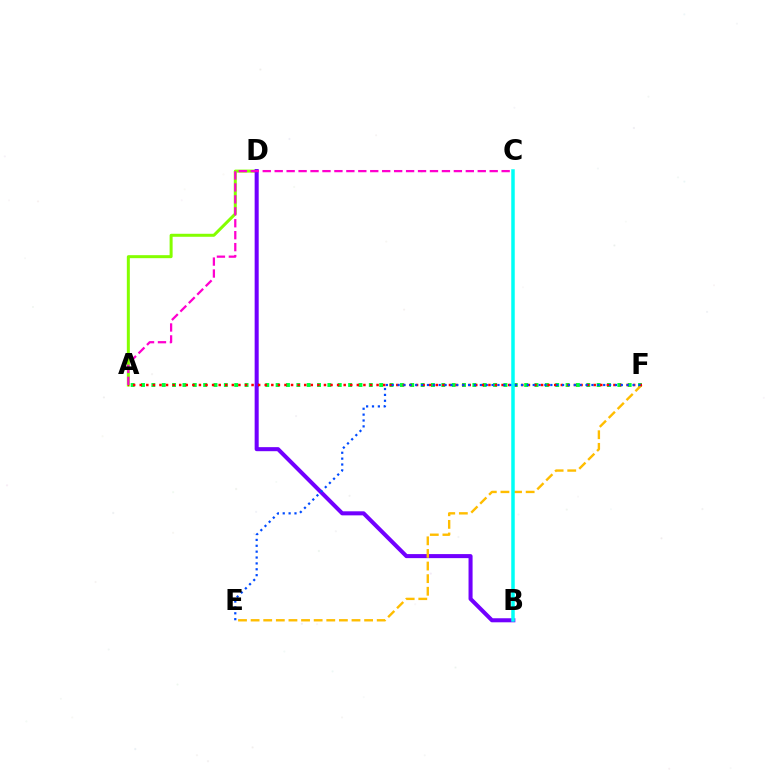{('A', 'F'): [{'color': '#00ff39', 'line_style': 'dotted', 'thickness': 2.81}, {'color': '#ff0000', 'line_style': 'dotted', 'thickness': 1.79}], ('A', 'D'): [{'color': '#84ff00', 'line_style': 'solid', 'thickness': 2.16}], ('B', 'D'): [{'color': '#7200ff', 'line_style': 'solid', 'thickness': 2.91}], ('E', 'F'): [{'color': '#ffbd00', 'line_style': 'dashed', 'thickness': 1.71}, {'color': '#004bff', 'line_style': 'dotted', 'thickness': 1.6}], ('B', 'C'): [{'color': '#00fff6', 'line_style': 'solid', 'thickness': 2.52}], ('A', 'C'): [{'color': '#ff00cf', 'line_style': 'dashed', 'thickness': 1.62}]}